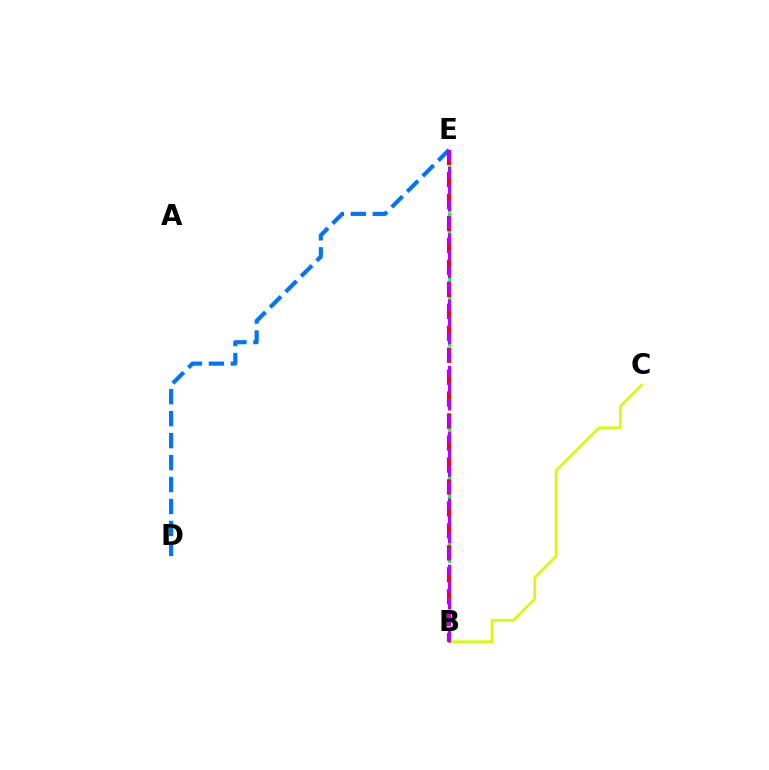{('D', 'E'): [{'color': '#0074ff', 'line_style': 'dashed', 'thickness': 2.98}], ('B', 'E'): [{'color': '#00ff5c', 'line_style': 'dashed', 'thickness': 2.1}, {'color': '#ff0000', 'line_style': 'dashed', 'thickness': 2.98}, {'color': '#b900ff', 'line_style': 'dashed', 'thickness': 2.25}], ('B', 'C'): [{'color': '#d1ff00', 'line_style': 'solid', 'thickness': 1.89}]}